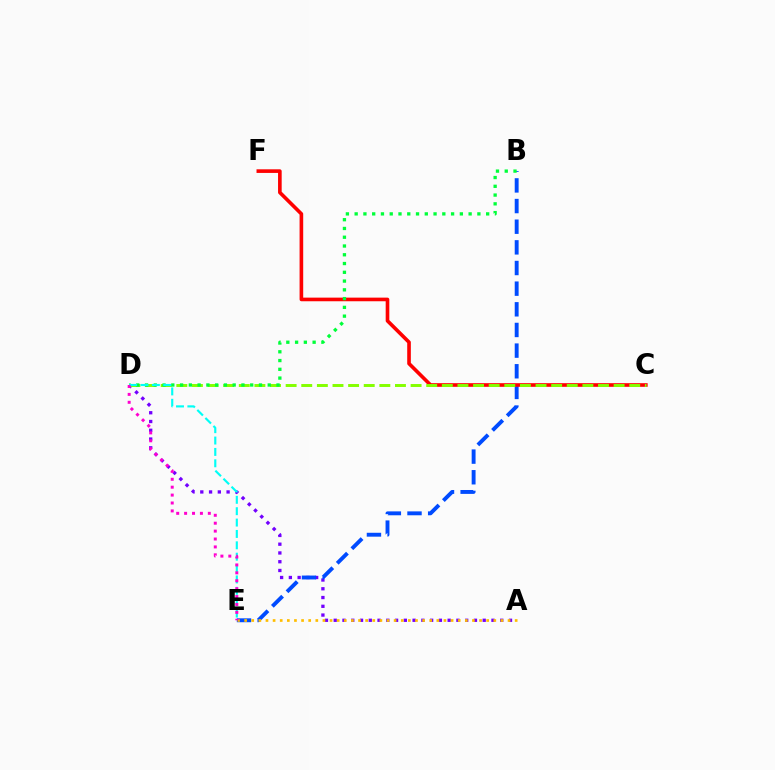{('A', 'D'): [{'color': '#7200ff', 'line_style': 'dotted', 'thickness': 2.38}], ('B', 'E'): [{'color': '#004bff', 'line_style': 'dashed', 'thickness': 2.81}], ('C', 'F'): [{'color': '#ff0000', 'line_style': 'solid', 'thickness': 2.61}], ('C', 'D'): [{'color': '#84ff00', 'line_style': 'dashed', 'thickness': 2.12}], ('B', 'D'): [{'color': '#00ff39', 'line_style': 'dotted', 'thickness': 2.38}], ('A', 'E'): [{'color': '#ffbd00', 'line_style': 'dotted', 'thickness': 1.93}], ('D', 'E'): [{'color': '#00fff6', 'line_style': 'dashed', 'thickness': 1.55}, {'color': '#ff00cf', 'line_style': 'dotted', 'thickness': 2.15}]}